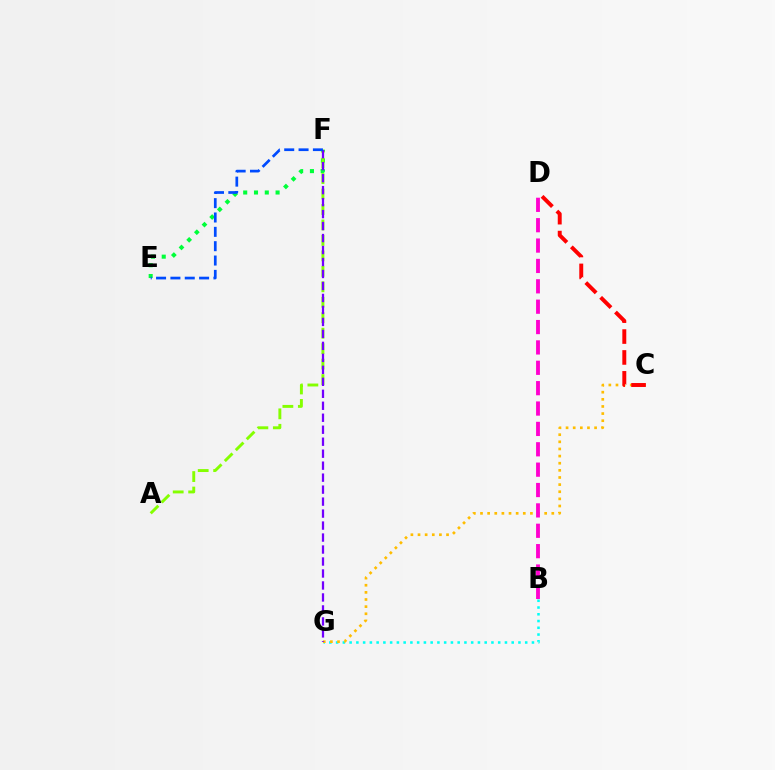{('B', 'G'): [{'color': '#00fff6', 'line_style': 'dotted', 'thickness': 1.83}], ('C', 'G'): [{'color': '#ffbd00', 'line_style': 'dotted', 'thickness': 1.94}], ('E', 'F'): [{'color': '#00ff39', 'line_style': 'dotted', 'thickness': 2.93}, {'color': '#004bff', 'line_style': 'dashed', 'thickness': 1.95}], ('B', 'D'): [{'color': '#ff00cf', 'line_style': 'dashed', 'thickness': 2.77}], ('A', 'F'): [{'color': '#84ff00', 'line_style': 'dashed', 'thickness': 2.1}], ('C', 'D'): [{'color': '#ff0000', 'line_style': 'dashed', 'thickness': 2.84}], ('F', 'G'): [{'color': '#7200ff', 'line_style': 'dashed', 'thickness': 1.63}]}